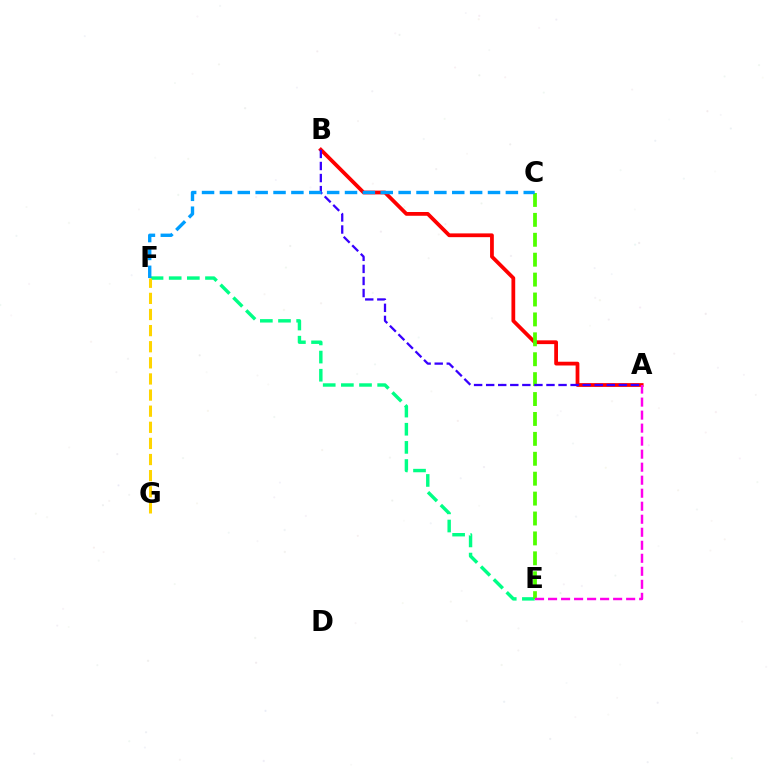{('E', 'F'): [{'color': '#00ff86', 'line_style': 'dashed', 'thickness': 2.47}], ('F', 'G'): [{'color': '#ffd500', 'line_style': 'dashed', 'thickness': 2.19}], ('A', 'B'): [{'color': '#ff0000', 'line_style': 'solid', 'thickness': 2.71}, {'color': '#3700ff', 'line_style': 'dashed', 'thickness': 1.64}], ('C', 'E'): [{'color': '#4fff00', 'line_style': 'dashed', 'thickness': 2.7}], ('A', 'E'): [{'color': '#ff00ed', 'line_style': 'dashed', 'thickness': 1.77}], ('C', 'F'): [{'color': '#009eff', 'line_style': 'dashed', 'thickness': 2.43}]}